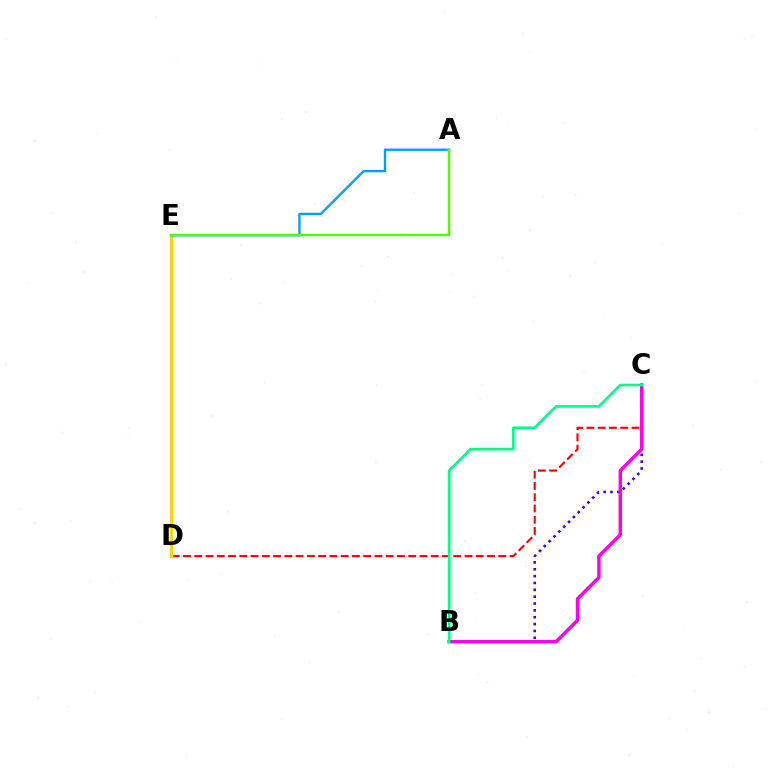{('B', 'C'): [{'color': '#3700ff', 'line_style': 'dotted', 'thickness': 1.86}, {'color': '#ff00ed', 'line_style': 'solid', 'thickness': 2.48}, {'color': '#00ff86', 'line_style': 'solid', 'thickness': 1.9}], ('C', 'D'): [{'color': '#ff0000', 'line_style': 'dashed', 'thickness': 1.53}], ('D', 'E'): [{'color': '#ffd500', 'line_style': 'solid', 'thickness': 2.47}], ('A', 'E'): [{'color': '#009eff', 'line_style': 'solid', 'thickness': 1.67}, {'color': '#4fff00', 'line_style': 'solid', 'thickness': 1.77}]}